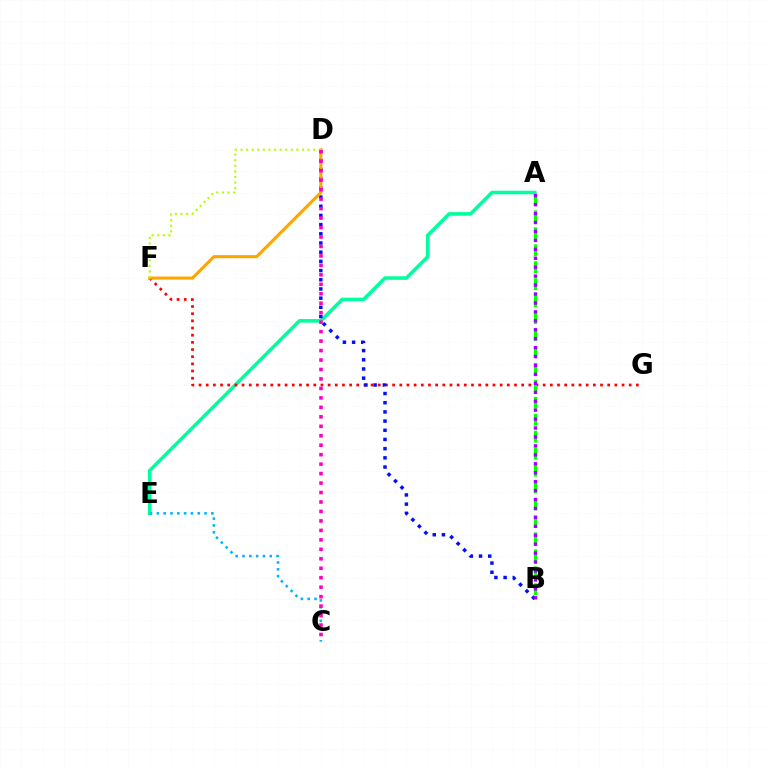{('A', 'E'): [{'color': '#00ff9d', 'line_style': 'solid', 'thickness': 2.56}], ('F', 'G'): [{'color': '#ff0000', 'line_style': 'dotted', 'thickness': 1.95}], ('A', 'B'): [{'color': '#08ff00', 'line_style': 'dashed', 'thickness': 2.3}, {'color': '#9b00ff', 'line_style': 'dotted', 'thickness': 2.43}], ('B', 'D'): [{'color': '#0010ff', 'line_style': 'dotted', 'thickness': 2.5}], ('D', 'F'): [{'color': '#ffa500', 'line_style': 'solid', 'thickness': 2.2}, {'color': '#b3ff00', 'line_style': 'dotted', 'thickness': 1.52}], ('C', 'E'): [{'color': '#00b5ff', 'line_style': 'dotted', 'thickness': 1.85}], ('C', 'D'): [{'color': '#ff00bd', 'line_style': 'dotted', 'thickness': 2.57}]}